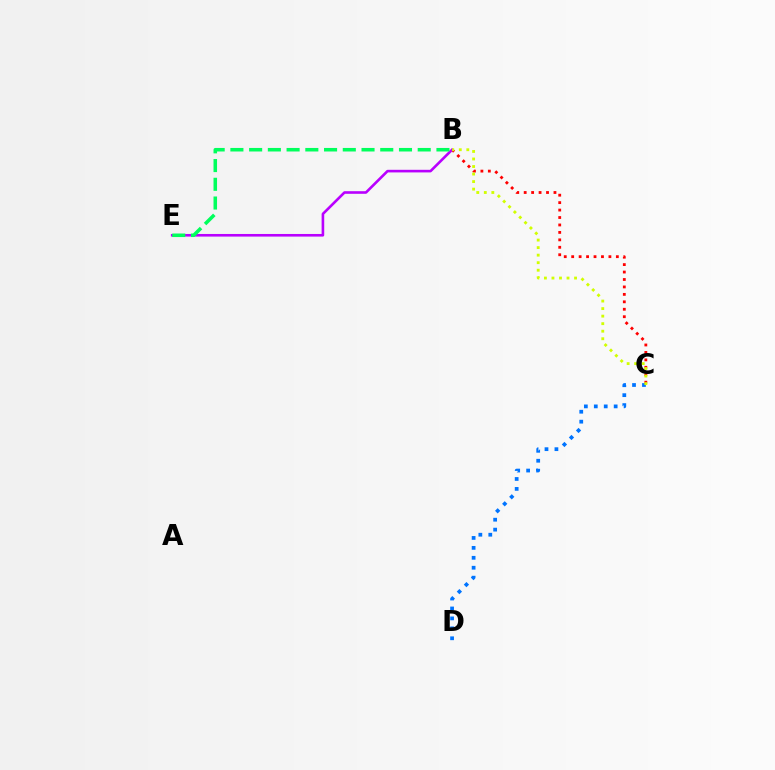{('C', 'D'): [{'color': '#0074ff', 'line_style': 'dotted', 'thickness': 2.7}], ('B', 'C'): [{'color': '#ff0000', 'line_style': 'dotted', 'thickness': 2.02}, {'color': '#d1ff00', 'line_style': 'dotted', 'thickness': 2.05}], ('B', 'E'): [{'color': '#b900ff', 'line_style': 'solid', 'thickness': 1.88}, {'color': '#00ff5c', 'line_style': 'dashed', 'thickness': 2.54}]}